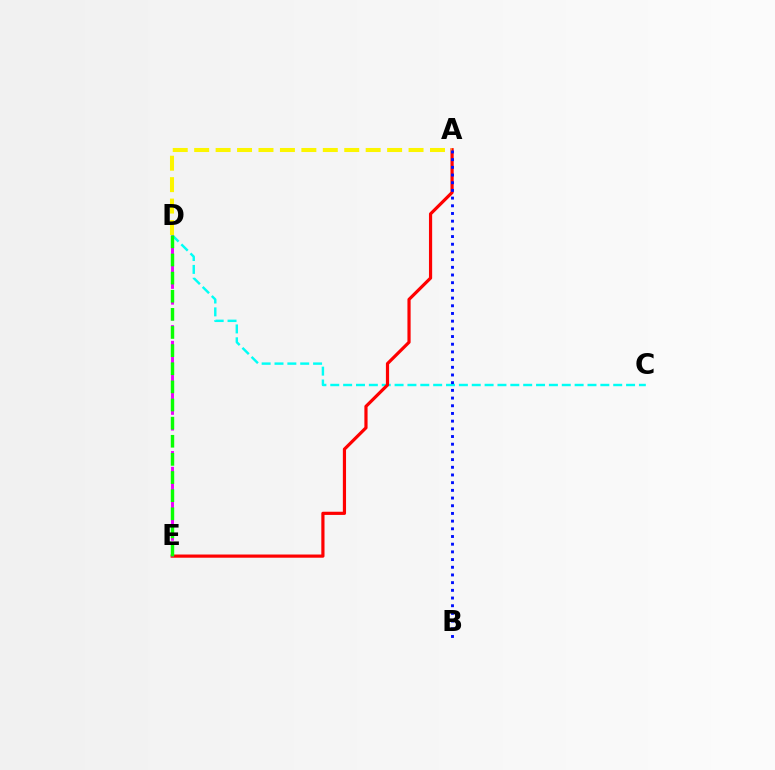{('C', 'D'): [{'color': '#00fff6', 'line_style': 'dashed', 'thickness': 1.75}], ('A', 'E'): [{'color': '#ff0000', 'line_style': 'solid', 'thickness': 2.3}], ('D', 'E'): [{'color': '#ee00ff', 'line_style': 'dashed', 'thickness': 2.14}, {'color': '#08ff00', 'line_style': 'dashed', 'thickness': 2.46}], ('A', 'D'): [{'color': '#fcf500', 'line_style': 'dashed', 'thickness': 2.91}], ('A', 'B'): [{'color': '#0010ff', 'line_style': 'dotted', 'thickness': 2.09}]}